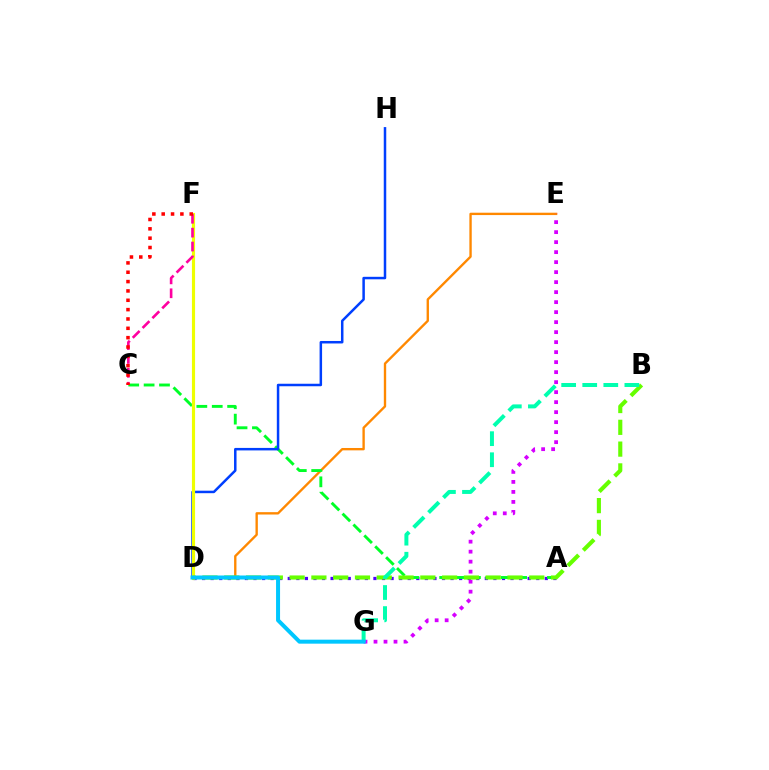{('A', 'D'): [{'color': '#4f00ff', 'line_style': 'dotted', 'thickness': 2.33}], ('D', 'E'): [{'color': '#ff8800', 'line_style': 'solid', 'thickness': 1.7}], ('A', 'C'): [{'color': '#00ff27', 'line_style': 'dashed', 'thickness': 2.09}], ('D', 'H'): [{'color': '#003fff', 'line_style': 'solid', 'thickness': 1.8}], ('D', 'F'): [{'color': '#eeff00', 'line_style': 'solid', 'thickness': 2.27}], ('C', 'F'): [{'color': '#ff00a0', 'line_style': 'dashed', 'thickness': 1.89}, {'color': '#ff0000', 'line_style': 'dotted', 'thickness': 2.54}], ('E', 'G'): [{'color': '#d600ff', 'line_style': 'dotted', 'thickness': 2.72}], ('B', 'D'): [{'color': '#66ff00', 'line_style': 'dashed', 'thickness': 2.96}], ('B', 'G'): [{'color': '#00ffaf', 'line_style': 'dashed', 'thickness': 2.86}], ('D', 'G'): [{'color': '#00c7ff', 'line_style': 'solid', 'thickness': 2.88}]}